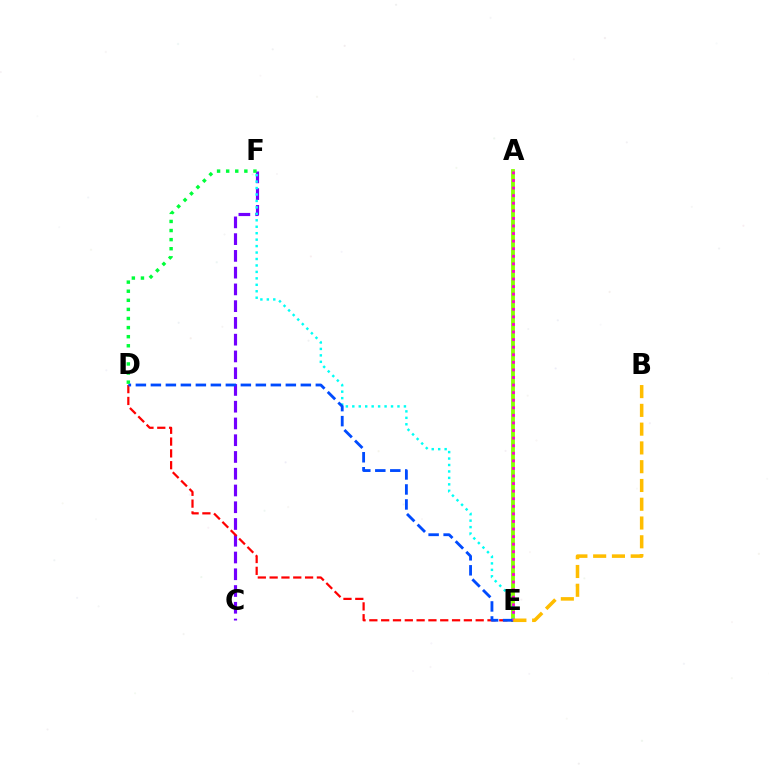{('A', 'E'): [{'color': '#84ff00', 'line_style': 'solid', 'thickness': 2.74}, {'color': '#ff00cf', 'line_style': 'dotted', 'thickness': 2.06}], ('C', 'F'): [{'color': '#7200ff', 'line_style': 'dashed', 'thickness': 2.28}], ('D', 'E'): [{'color': '#ff0000', 'line_style': 'dashed', 'thickness': 1.61}, {'color': '#004bff', 'line_style': 'dashed', 'thickness': 2.04}], ('E', 'F'): [{'color': '#00fff6', 'line_style': 'dotted', 'thickness': 1.75}], ('D', 'F'): [{'color': '#00ff39', 'line_style': 'dotted', 'thickness': 2.47}], ('B', 'E'): [{'color': '#ffbd00', 'line_style': 'dashed', 'thickness': 2.55}]}